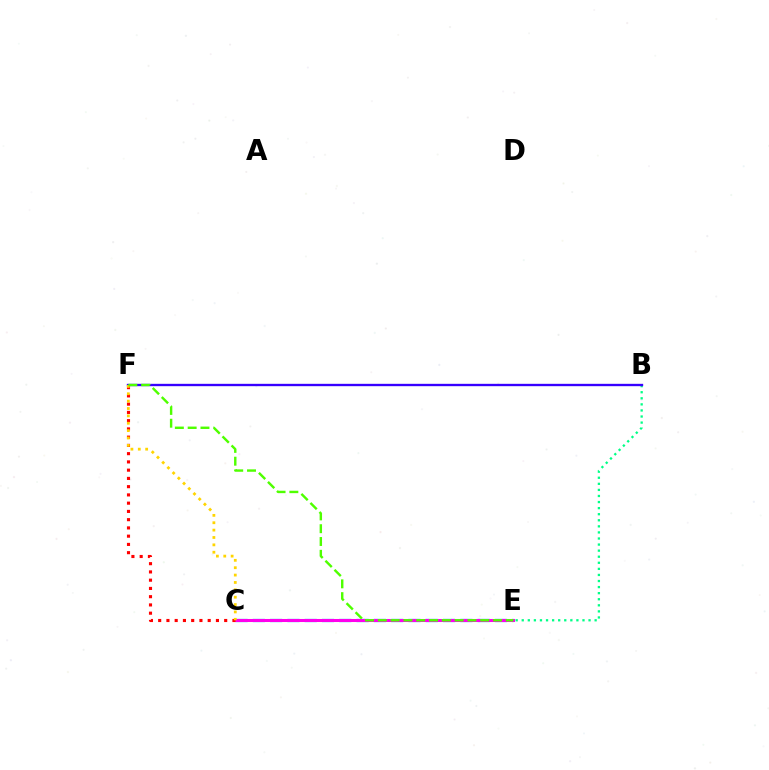{('C', 'E'): [{'color': '#009eff', 'line_style': 'dashed', 'thickness': 2.35}, {'color': '#ff00ed', 'line_style': 'solid', 'thickness': 2.19}], ('B', 'E'): [{'color': '#00ff86', 'line_style': 'dotted', 'thickness': 1.65}], ('B', 'F'): [{'color': '#3700ff', 'line_style': 'solid', 'thickness': 1.69}], ('C', 'F'): [{'color': '#ff0000', 'line_style': 'dotted', 'thickness': 2.24}, {'color': '#ffd500', 'line_style': 'dotted', 'thickness': 2.0}], ('E', 'F'): [{'color': '#4fff00', 'line_style': 'dashed', 'thickness': 1.74}]}